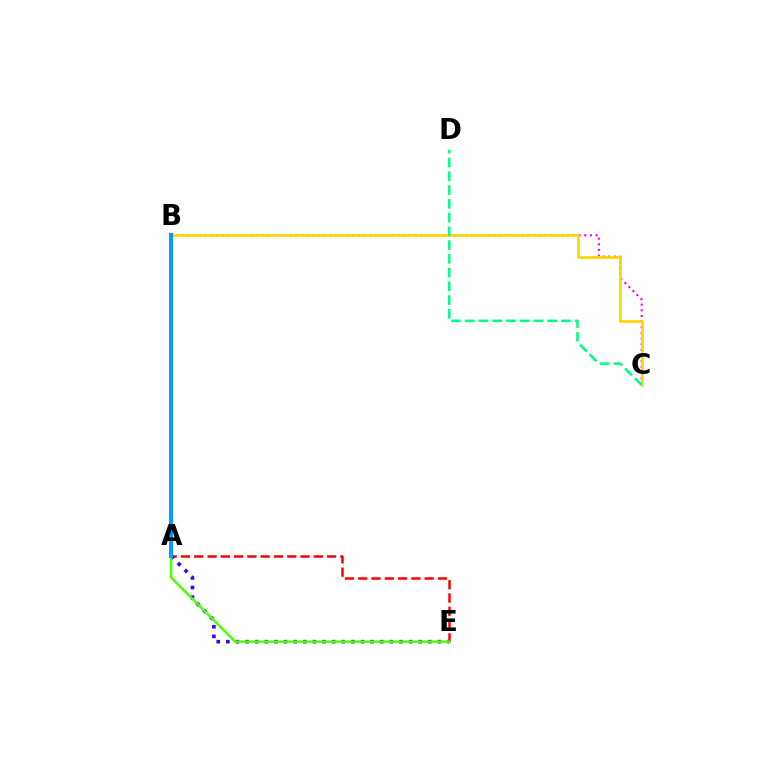{('A', 'E'): [{'color': '#ff0000', 'line_style': 'dashed', 'thickness': 1.8}, {'color': '#3700ff', 'line_style': 'dotted', 'thickness': 2.61}, {'color': '#4fff00', 'line_style': 'solid', 'thickness': 1.81}], ('B', 'C'): [{'color': '#ff00ed', 'line_style': 'dotted', 'thickness': 1.54}, {'color': '#ffd500', 'line_style': 'solid', 'thickness': 1.93}], ('C', 'D'): [{'color': '#00ff86', 'line_style': 'dashed', 'thickness': 1.87}], ('A', 'B'): [{'color': '#009eff', 'line_style': 'solid', 'thickness': 2.9}]}